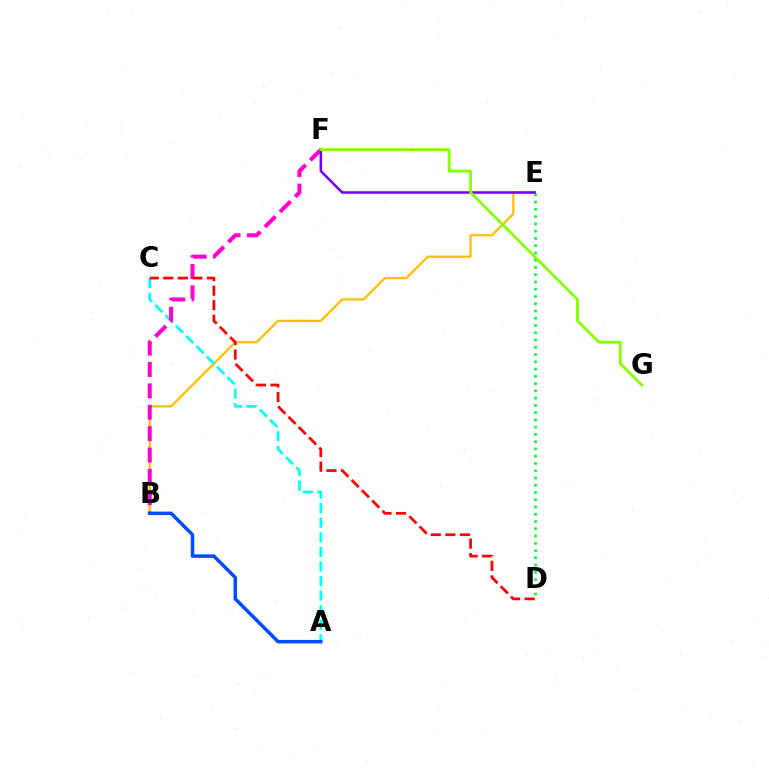{('B', 'E'): [{'color': '#ffbd00', 'line_style': 'solid', 'thickness': 1.63}], ('A', 'C'): [{'color': '#00fff6', 'line_style': 'dashed', 'thickness': 1.98}], ('B', 'F'): [{'color': '#ff00cf', 'line_style': 'dashed', 'thickness': 2.91}], ('D', 'E'): [{'color': '#00ff39', 'line_style': 'dotted', 'thickness': 1.97}], ('E', 'F'): [{'color': '#7200ff', 'line_style': 'solid', 'thickness': 1.82}], ('C', 'D'): [{'color': '#ff0000', 'line_style': 'dashed', 'thickness': 1.98}], ('F', 'G'): [{'color': '#84ff00', 'line_style': 'solid', 'thickness': 2.0}], ('A', 'B'): [{'color': '#004bff', 'line_style': 'solid', 'thickness': 2.51}]}